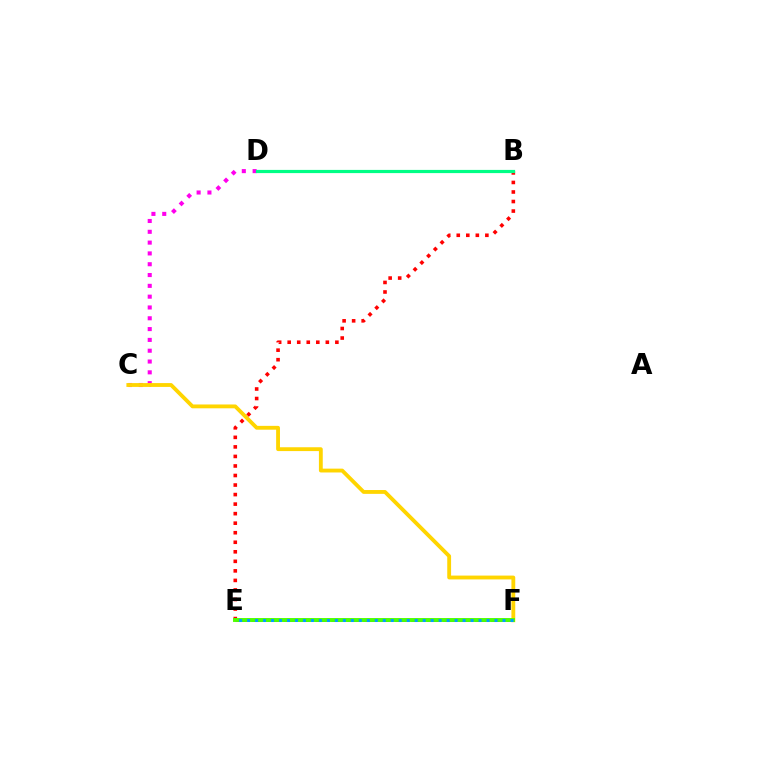{('B', 'E'): [{'color': '#ff0000', 'line_style': 'dotted', 'thickness': 2.59}], ('C', 'D'): [{'color': '#ff00ed', 'line_style': 'dotted', 'thickness': 2.94}], ('C', 'F'): [{'color': '#ffd500', 'line_style': 'solid', 'thickness': 2.76}], ('E', 'F'): [{'color': '#3700ff', 'line_style': 'dashed', 'thickness': 2.17}, {'color': '#4fff00', 'line_style': 'solid', 'thickness': 2.82}, {'color': '#009eff', 'line_style': 'dotted', 'thickness': 2.17}], ('B', 'D'): [{'color': '#00ff86', 'line_style': 'solid', 'thickness': 2.3}]}